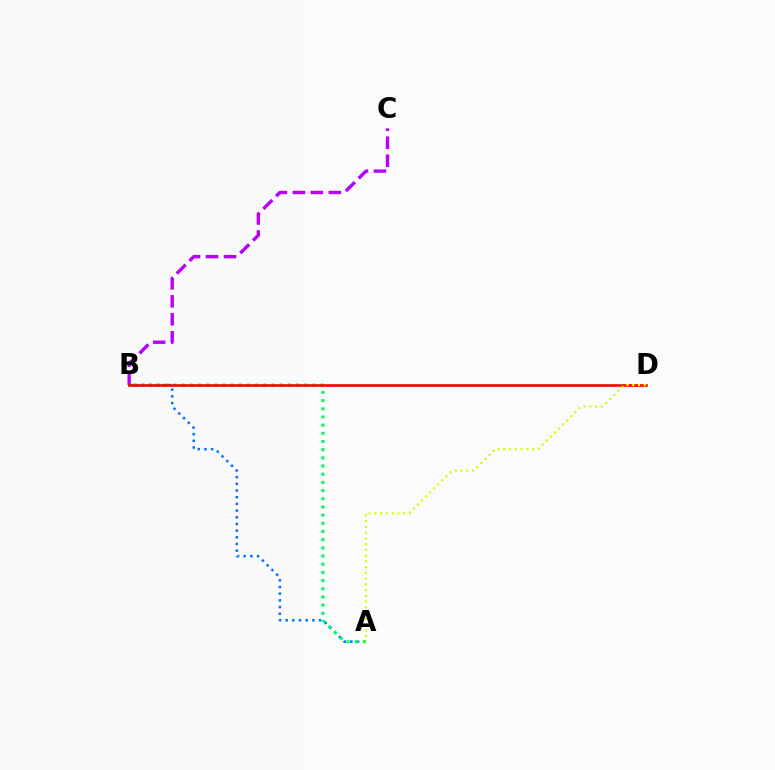{('B', 'C'): [{'color': '#b900ff', 'line_style': 'dashed', 'thickness': 2.44}], ('A', 'B'): [{'color': '#0074ff', 'line_style': 'dotted', 'thickness': 1.82}, {'color': '#00ff5c', 'line_style': 'dotted', 'thickness': 2.22}], ('B', 'D'): [{'color': '#ff0000', 'line_style': 'solid', 'thickness': 1.9}], ('A', 'D'): [{'color': '#d1ff00', 'line_style': 'dotted', 'thickness': 1.56}]}